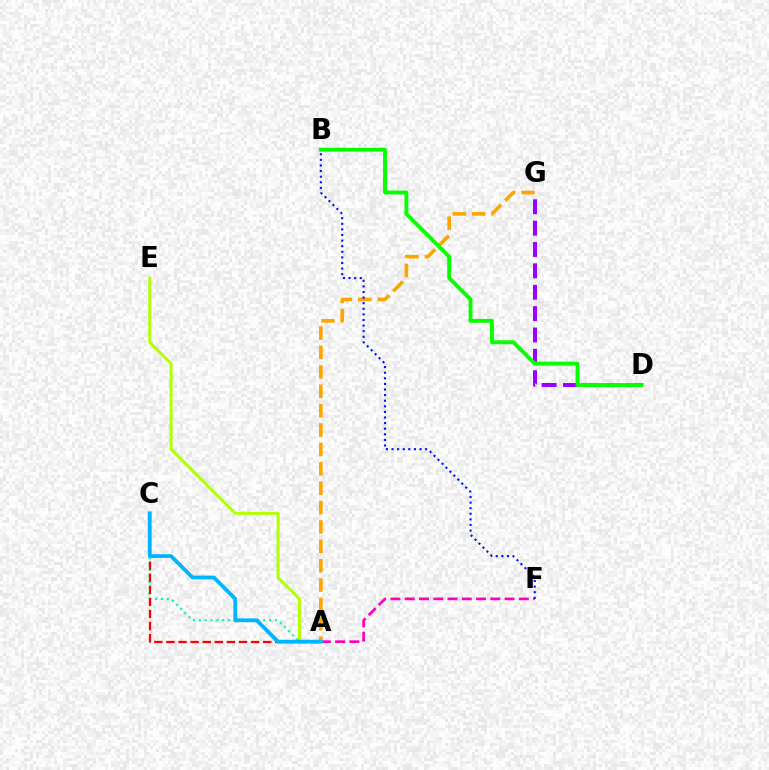{('A', 'F'): [{'color': '#ff00bd', 'line_style': 'dashed', 'thickness': 1.94}], ('D', 'G'): [{'color': '#9b00ff', 'line_style': 'dashed', 'thickness': 2.9}], ('A', 'G'): [{'color': '#ffa500', 'line_style': 'dashed', 'thickness': 2.63}], ('A', 'C'): [{'color': '#00ff9d', 'line_style': 'dotted', 'thickness': 1.59}, {'color': '#ff0000', 'line_style': 'dashed', 'thickness': 1.64}, {'color': '#00b5ff', 'line_style': 'solid', 'thickness': 2.73}], ('A', 'E'): [{'color': '#b3ff00', 'line_style': 'solid', 'thickness': 2.12}], ('B', 'F'): [{'color': '#0010ff', 'line_style': 'dotted', 'thickness': 1.52}], ('B', 'D'): [{'color': '#08ff00', 'line_style': 'solid', 'thickness': 2.8}]}